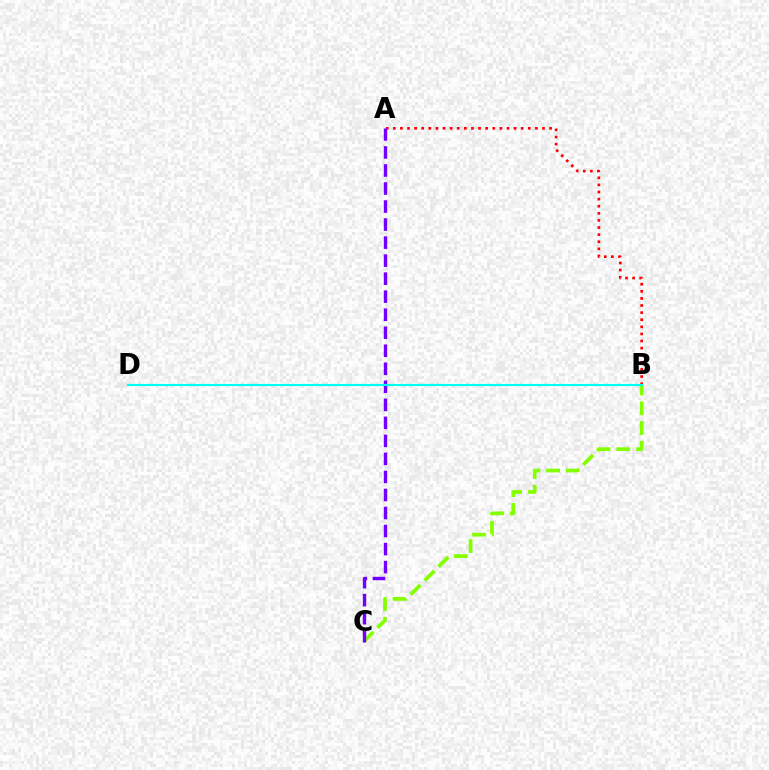{('A', 'B'): [{'color': '#ff0000', 'line_style': 'dotted', 'thickness': 1.93}], ('B', 'C'): [{'color': '#84ff00', 'line_style': 'dashed', 'thickness': 2.68}], ('A', 'C'): [{'color': '#7200ff', 'line_style': 'dashed', 'thickness': 2.45}], ('B', 'D'): [{'color': '#00fff6', 'line_style': 'solid', 'thickness': 1.54}]}